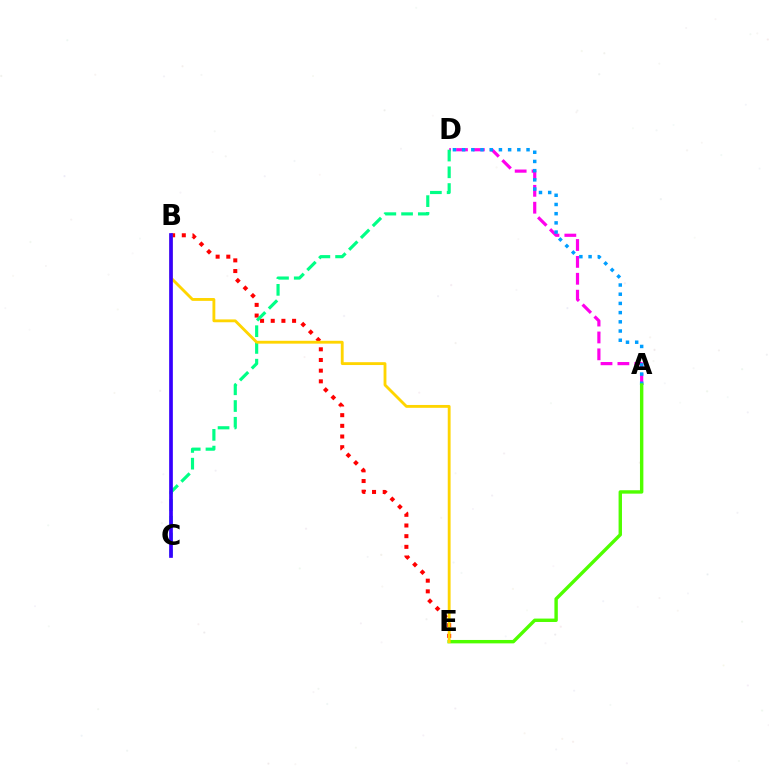{('A', 'D'): [{'color': '#ff00ed', 'line_style': 'dashed', 'thickness': 2.29}, {'color': '#009eff', 'line_style': 'dotted', 'thickness': 2.5}], ('B', 'E'): [{'color': '#ff0000', 'line_style': 'dotted', 'thickness': 2.9}, {'color': '#ffd500', 'line_style': 'solid', 'thickness': 2.05}], ('C', 'D'): [{'color': '#00ff86', 'line_style': 'dashed', 'thickness': 2.27}], ('A', 'E'): [{'color': '#4fff00', 'line_style': 'solid', 'thickness': 2.45}], ('B', 'C'): [{'color': '#3700ff', 'line_style': 'solid', 'thickness': 2.66}]}